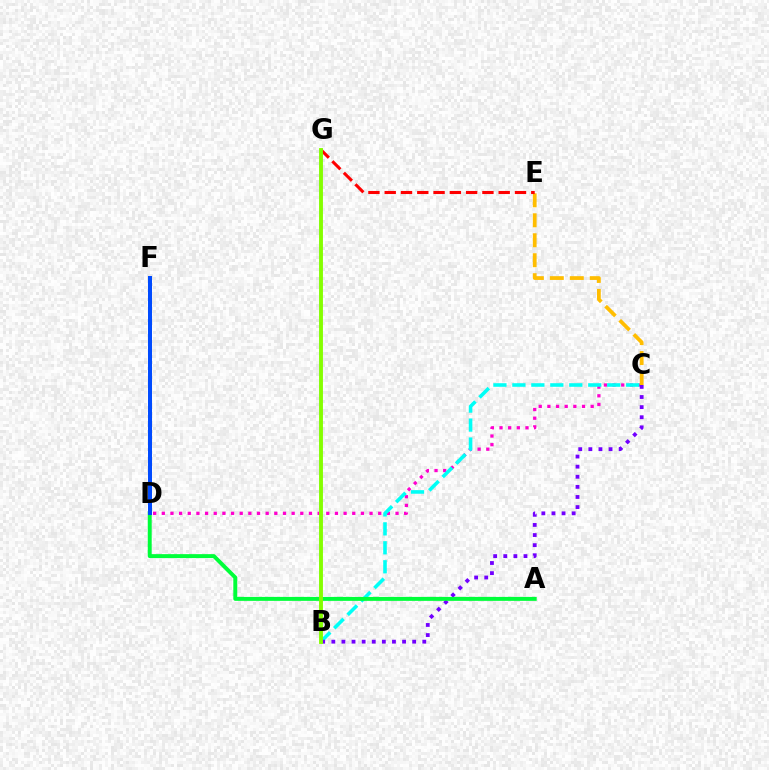{('C', 'D'): [{'color': '#ff00cf', 'line_style': 'dotted', 'thickness': 2.35}], ('B', 'C'): [{'color': '#00fff6', 'line_style': 'dashed', 'thickness': 2.58}, {'color': '#7200ff', 'line_style': 'dotted', 'thickness': 2.75}], ('C', 'E'): [{'color': '#ffbd00', 'line_style': 'dashed', 'thickness': 2.71}], ('A', 'D'): [{'color': '#00ff39', 'line_style': 'solid', 'thickness': 2.84}], ('E', 'G'): [{'color': '#ff0000', 'line_style': 'dashed', 'thickness': 2.21}], ('B', 'G'): [{'color': '#84ff00', 'line_style': 'solid', 'thickness': 2.8}], ('D', 'F'): [{'color': '#004bff', 'line_style': 'solid', 'thickness': 2.88}]}